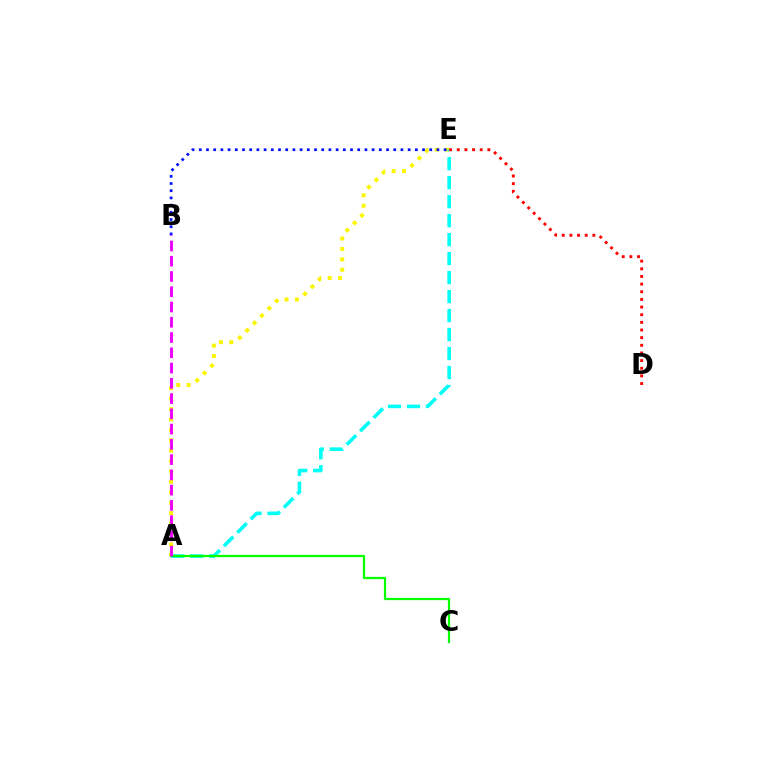{('A', 'E'): [{'color': '#fcf500', 'line_style': 'dotted', 'thickness': 2.83}, {'color': '#00fff6', 'line_style': 'dashed', 'thickness': 2.58}], ('A', 'C'): [{'color': '#08ff00', 'line_style': 'solid', 'thickness': 1.62}], ('B', 'E'): [{'color': '#0010ff', 'line_style': 'dotted', 'thickness': 1.96}], ('D', 'E'): [{'color': '#ff0000', 'line_style': 'dotted', 'thickness': 2.08}], ('A', 'B'): [{'color': '#ee00ff', 'line_style': 'dashed', 'thickness': 2.07}]}